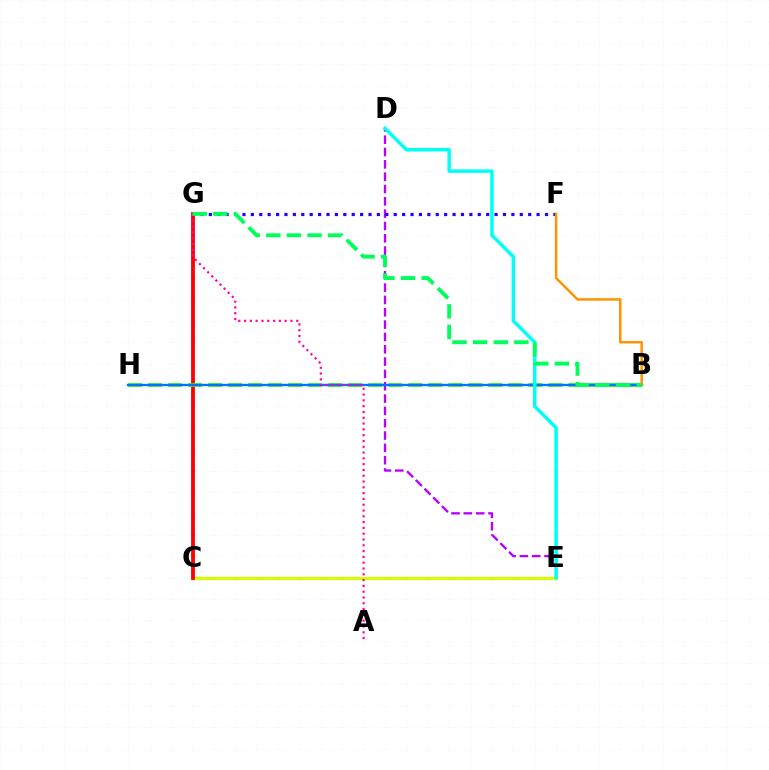{('D', 'E'): [{'color': '#b900ff', 'line_style': 'dashed', 'thickness': 1.67}, {'color': '#00fff6', 'line_style': 'solid', 'thickness': 2.5}], ('F', 'G'): [{'color': '#2500ff', 'line_style': 'dotted', 'thickness': 2.28}], ('C', 'E'): [{'color': '#d1ff00', 'line_style': 'solid', 'thickness': 2.28}], ('C', 'G'): [{'color': '#ff0000', 'line_style': 'solid', 'thickness': 2.75}], ('B', 'H'): [{'color': '#3dff00', 'line_style': 'dashed', 'thickness': 2.72}, {'color': '#0074ff', 'line_style': 'solid', 'thickness': 1.7}], ('A', 'G'): [{'color': '#ff00ac', 'line_style': 'dotted', 'thickness': 1.58}], ('B', 'F'): [{'color': '#ff9400', 'line_style': 'solid', 'thickness': 1.8}], ('B', 'G'): [{'color': '#00ff5c', 'line_style': 'dashed', 'thickness': 2.8}]}